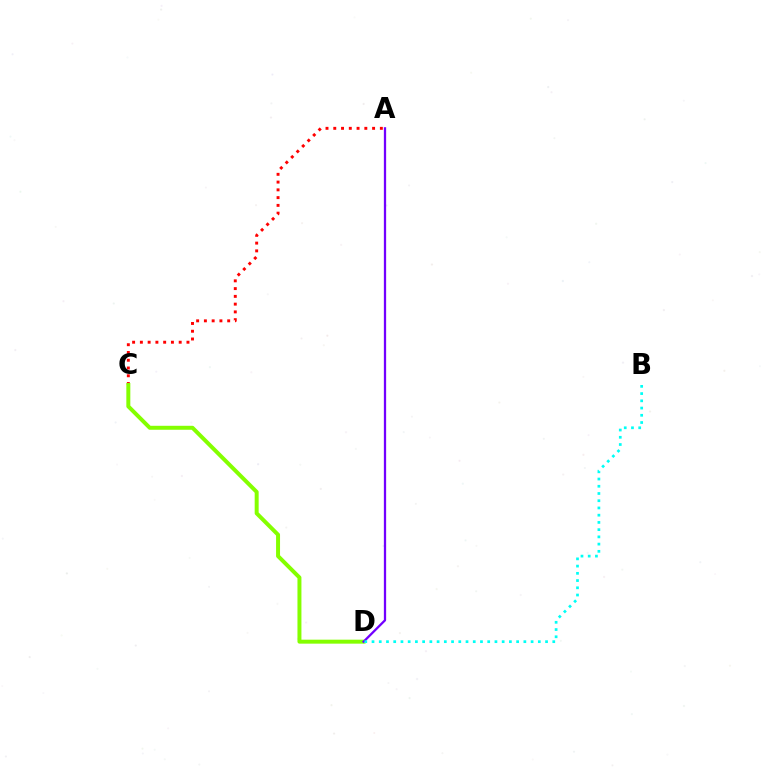{('A', 'C'): [{'color': '#ff0000', 'line_style': 'dotted', 'thickness': 2.11}], ('C', 'D'): [{'color': '#84ff00', 'line_style': 'solid', 'thickness': 2.86}], ('A', 'D'): [{'color': '#7200ff', 'line_style': 'solid', 'thickness': 1.64}], ('B', 'D'): [{'color': '#00fff6', 'line_style': 'dotted', 'thickness': 1.96}]}